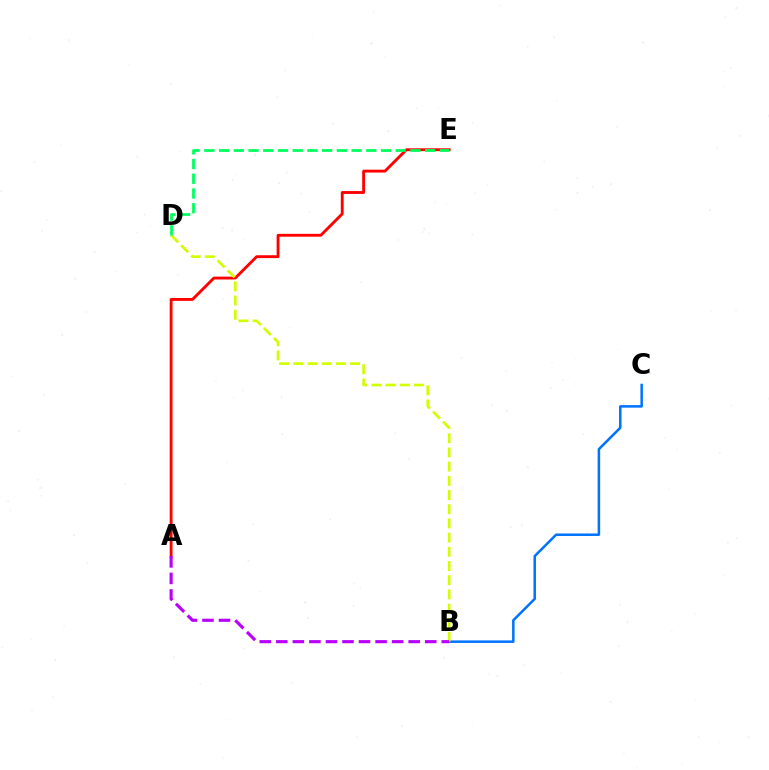{('B', 'C'): [{'color': '#0074ff', 'line_style': 'solid', 'thickness': 1.82}], ('A', 'E'): [{'color': '#ff0000', 'line_style': 'solid', 'thickness': 2.06}], ('B', 'D'): [{'color': '#d1ff00', 'line_style': 'dashed', 'thickness': 1.93}], ('A', 'B'): [{'color': '#b900ff', 'line_style': 'dashed', 'thickness': 2.25}], ('D', 'E'): [{'color': '#00ff5c', 'line_style': 'dashed', 'thickness': 2.0}]}